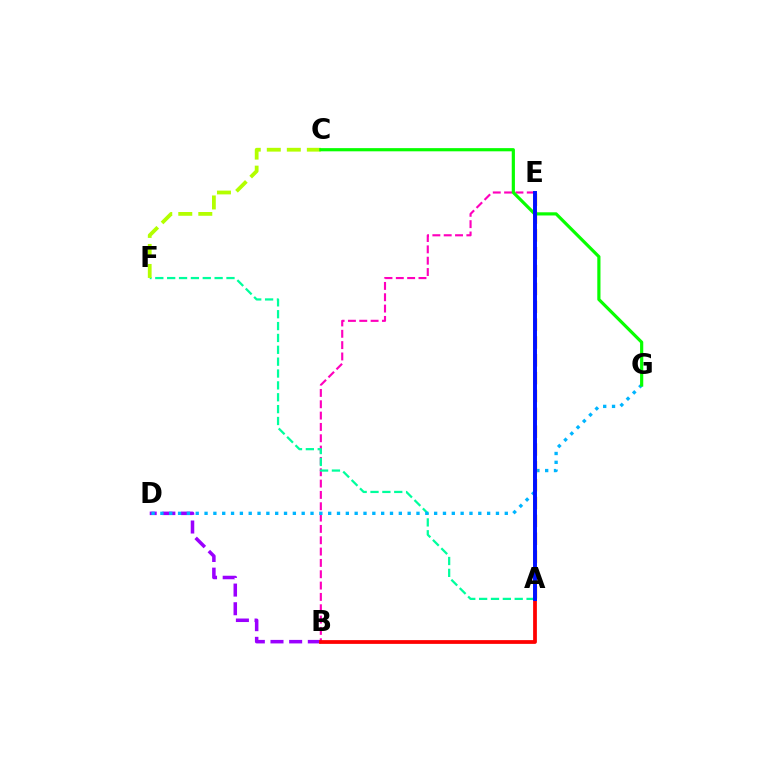{('B', 'E'): [{'color': '#ff00bd', 'line_style': 'dashed', 'thickness': 1.54}], ('B', 'D'): [{'color': '#9b00ff', 'line_style': 'dashed', 'thickness': 2.54}], ('A', 'F'): [{'color': '#00ff9d', 'line_style': 'dashed', 'thickness': 1.61}], ('D', 'G'): [{'color': '#00b5ff', 'line_style': 'dotted', 'thickness': 2.4}], ('C', 'F'): [{'color': '#b3ff00', 'line_style': 'dashed', 'thickness': 2.72}], ('A', 'B'): [{'color': '#ff0000', 'line_style': 'solid', 'thickness': 2.7}], ('A', 'E'): [{'color': '#ffa500', 'line_style': 'dashed', 'thickness': 2.42}, {'color': '#0010ff', 'line_style': 'solid', 'thickness': 2.83}], ('C', 'G'): [{'color': '#08ff00', 'line_style': 'solid', 'thickness': 2.29}]}